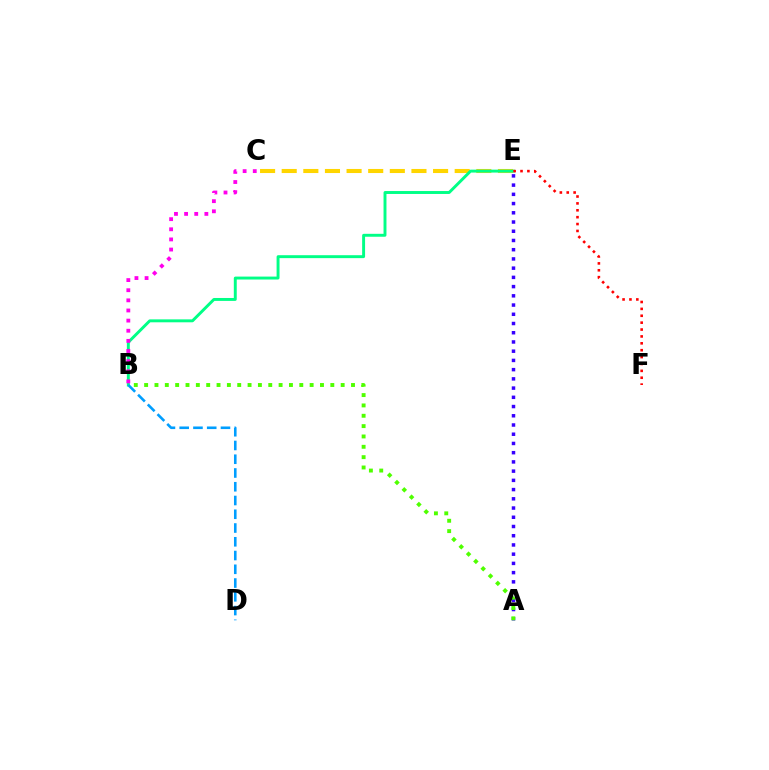{('A', 'E'): [{'color': '#3700ff', 'line_style': 'dotted', 'thickness': 2.51}], ('C', 'E'): [{'color': '#ffd500', 'line_style': 'dashed', 'thickness': 2.94}], ('B', 'E'): [{'color': '#00ff86', 'line_style': 'solid', 'thickness': 2.11}], ('B', 'D'): [{'color': '#009eff', 'line_style': 'dashed', 'thickness': 1.87}], ('E', 'F'): [{'color': '#ff0000', 'line_style': 'dotted', 'thickness': 1.87}], ('B', 'C'): [{'color': '#ff00ed', 'line_style': 'dotted', 'thickness': 2.75}], ('A', 'B'): [{'color': '#4fff00', 'line_style': 'dotted', 'thickness': 2.81}]}